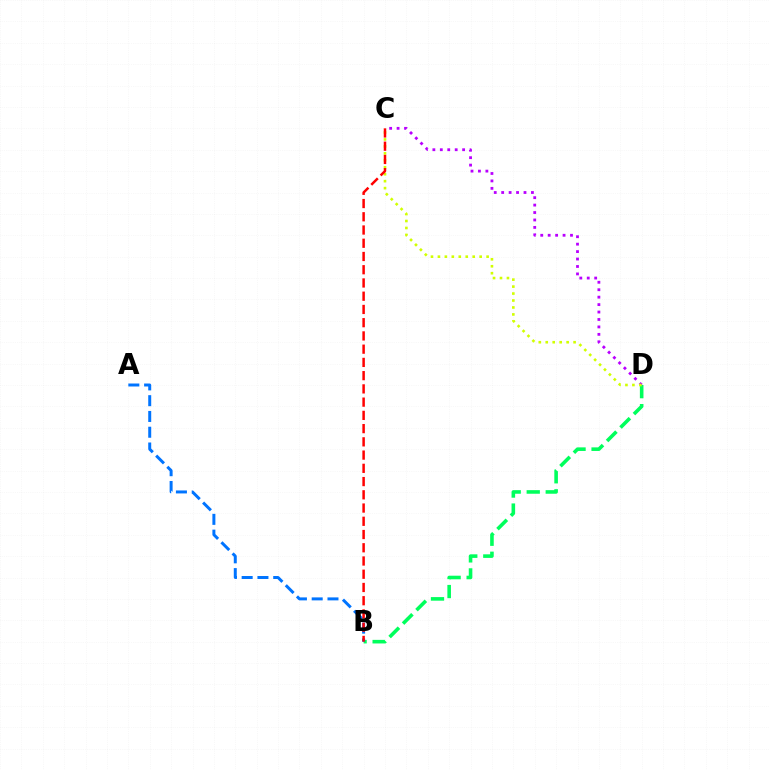{('B', 'D'): [{'color': '#00ff5c', 'line_style': 'dashed', 'thickness': 2.58}], ('C', 'D'): [{'color': '#b900ff', 'line_style': 'dotted', 'thickness': 2.02}, {'color': '#d1ff00', 'line_style': 'dotted', 'thickness': 1.89}], ('A', 'B'): [{'color': '#0074ff', 'line_style': 'dashed', 'thickness': 2.14}], ('B', 'C'): [{'color': '#ff0000', 'line_style': 'dashed', 'thickness': 1.8}]}